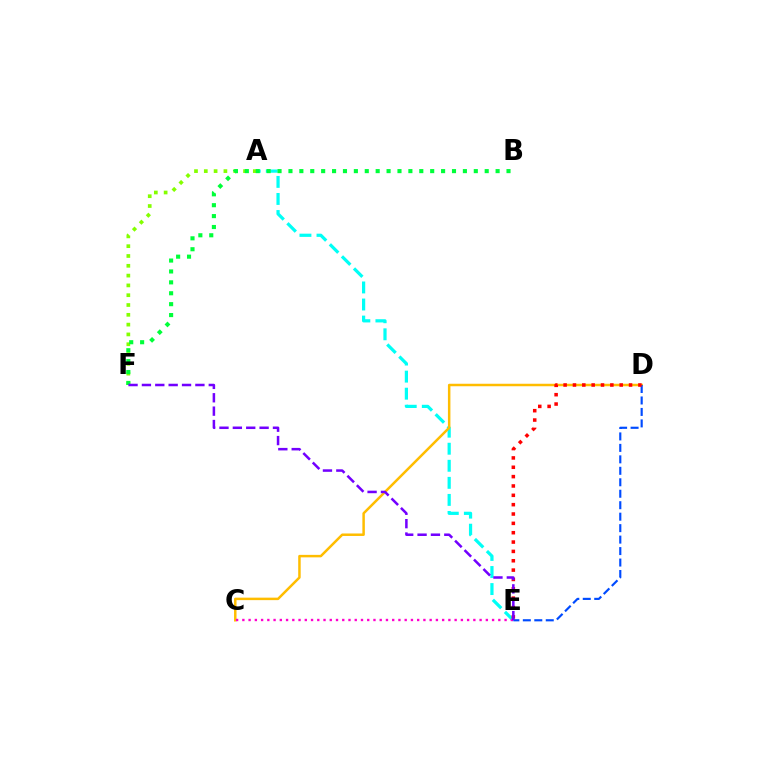{('A', 'F'): [{'color': '#84ff00', 'line_style': 'dotted', 'thickness': 2.66}], ('A', 'E'): [{'color': '#00fff6', 'line_style': 'dashed', 'thickness': 2.32}], ('B', 'F'): [{'color': '#00ff39', 'line_style': 'dotted', 'thickness': 2.96}], ('C', 'D'): [{'color': '#ffbd00', 'line_style': 'solid', 'thickness': 1.79}], ('D', 'E'): [{'color': '#004bff', 'line_style': 'dashed', 'thickness': 1.56}, {'color': '#ff0000', 'line_style': 'dotted', 'thickness': 2.54}], ('C', 'E'): [{'color': '#ff00cf', 'line_style': 'dotted', 'thickness': 1.7}], ('E', 'F'): [{'color': '#7200ff', 'line_style': 'dashed', 'thickness': 1.82}]}